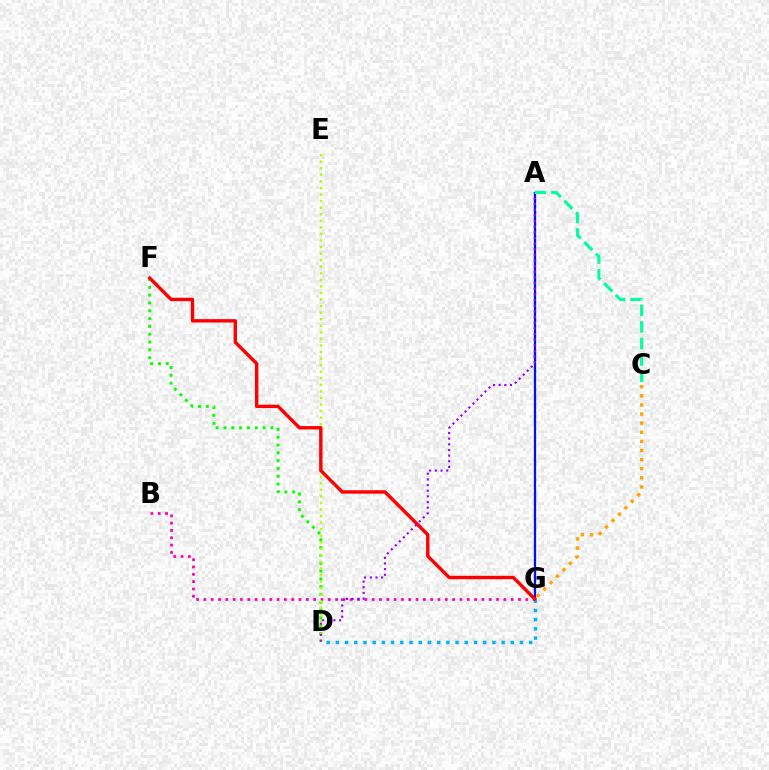{('A', 'G'): [{'color': '#0010ff', 'line_style': 'solid', 'thickness': 1.62}], ('D', 'G'): [{'color': '#00b5ff', 'line_style': 'dotted', 'thickness': 2.5}], ('B', 'G'): [{'color': '#ff00bd', 'line_style': 'dotted', 'thickness': 1.99}], ('D', 'F'): [{'color': '#08ff00', 'line_style': 'dotted', 'thickness': 2.12}], ('D', 'E'): [{'color': '#b3ff00', 'line_style': 'dotted', 'thickness': 1.78}], ('F', 'G'): [{'color': '#ff0000', 'line_style': 'solid', 'thickness': 2.45}], ('A', 'D'): [{'color': '#9b00ff', 'line_style': 'dotted', 'thickness': 1.54}], ('C', 'G'): [{'color': '#ffa500', 'line_style': 'dotted', 'thickness': 2.48}], ('A', 'C'): [{'color': '#00ff9d', 'line_style': 'dashed', 'thickness': 2.24}]}